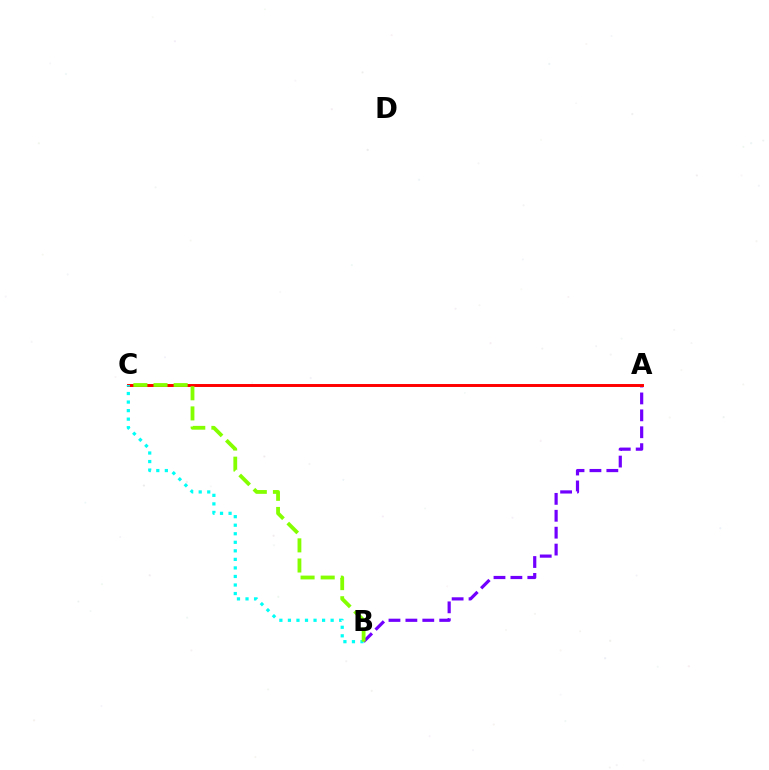{('A', 'B'): [{'color': '#7200ff', 'line_style': 'dashed', 'thickness': 2.3}], ('A', 'C'): [{'color': '#ff0000', 'line_style': 'solid', 'thickness': 2.12}], ('B', 'C'): [{'color': '#00fff6', 'line_style': 'dotted', 'thickness': 2.32}, {'color': '#84ff00', 'line_style': 'dashed', 'thickness': 2.73}]}